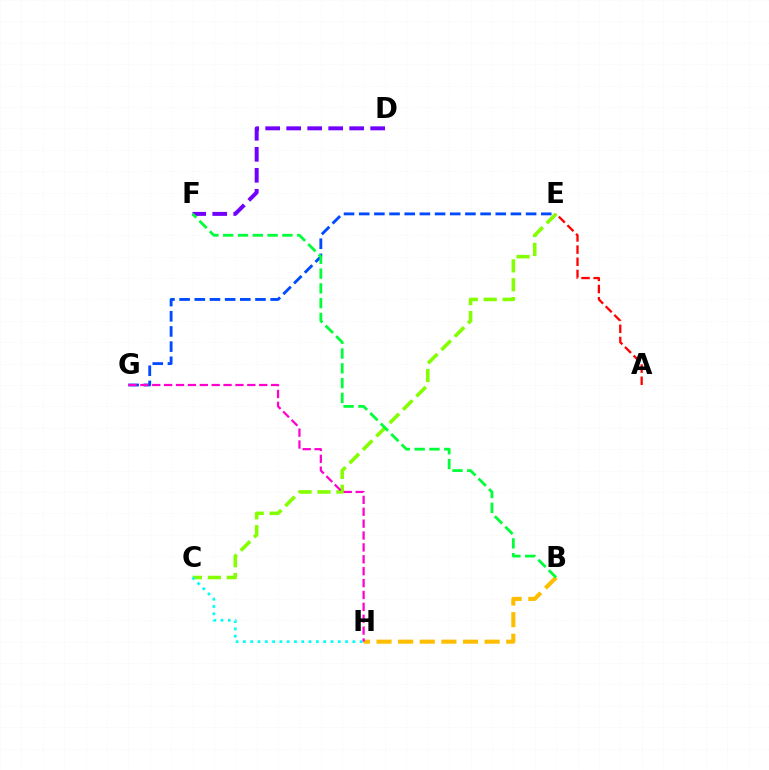{('C', 'E'): [{'color': '#84ff00', 'line_style': 'dashed', 'thickness': 2.57}], ('B', 'H'): [{'color': '#ffbd00', 'line_style': 'dashed', 'thickness': 2.94}], ('E', 'G'): [{'color': '#004bff', 'line_style': 'dashed', 'thickness': 2.06}], ('C', 'H'): [{'color': '#00fff6', 'line_style': 'dotted', 'thickness': 1.98}], ('G', 'H'): [{'color': '#ff00cf', 'line_style': 'dashed', 'thickness': 1.61}], ('D', 'F'): [{'color': '#7200ff', 'line_style': 'dashed', 'thickness': 2.85}], ('B', 'F'): [{'color': '#00ff39', 'line_style': 'dashed', 'thickness': 2.01}], ('A', 'E'): [{'color': '#ff0000', 'line_style': 'dashed', 'thickness': 1.65}]}